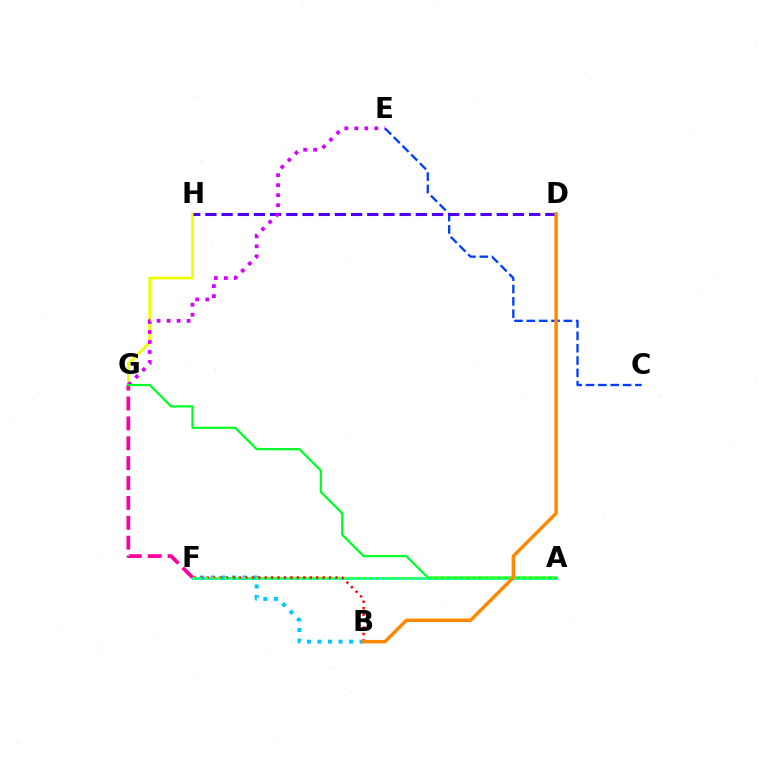{('C', 'E'): [{'color': '#003fff', 'line_style': 'dashed', 'thickness': 1.68}], ('G', 'H'): [{'color': '#eeff00', 'line_style': 'solid', 'thickness': 1.98}], ('D', 'H'): [{'color': '#4f00ff', 'line_style': 'dashed', 'thickness': 2.2}], ('E', 'G'): [{'color': '#d600ff', 'line_style': 'dotted', 'thickness': 2.72}], ('A', 'F'): [{'color': '#00ffaf', 'line_style': 'solid', 'thickness': 1.99}, {'color': '#66ff00', 'line_style': 'dotted', 'thickness': 1.71}], ('B', 'F'): [{'color': '#00c7ff', 'line_style': 'dotted', 'thickness': 2.87}, {'color': '#ff0000', 'line_style': 'dotted', 'thickness': 1.75}], ('F', 'G'): [{'color': '#ff00a0', 'line_style': 'dashed', 'thickness': 2.7}], ('A', 'G'): [{'color': '#00ff27', 'line_style': 'solid', 'thickness': 1.61}], ('B', 'D'): [{'color': '#ff8800', 'line_style': 'solid', 'thickness': 2.48}]}